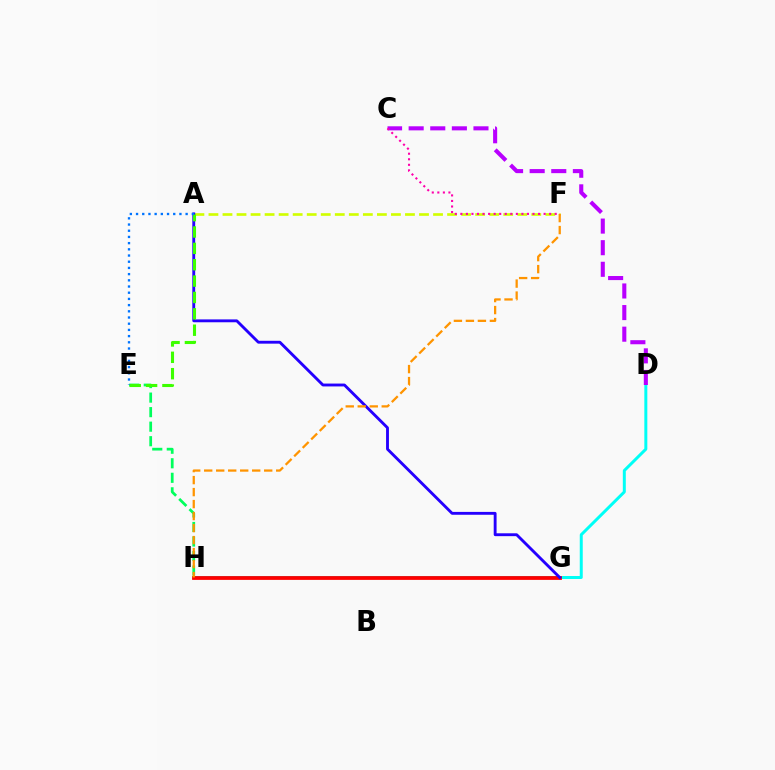{('E', 'H'): [{'color': '#00ff5c', 'line_style': 'dashed', 'thickness': 1.97}], ('D', 'H'): [{'color': '#00fff6', 'line_style': 'solid', 'thickness': 2.15}], ('G', 'H'): [{'color': '#ff0000', 'line_style': 'solid', 'thickness': 2.71}], ('A', 'F'): [{'color': '#d1ff00', 'line_style': 'dashed', 'thickness': 1.91}], ('A', 'G'): [{'color': '#2500ff', 'line_style': 'solid', 'thickness': 2.06}], ('C', 'D'): [{'color': '#b900ff', 'line_style': 'dashed', 'thickness': 2.93}], ('A', 'E'): [{'color': '#3dff00', 'line_style': 'dashed', 'thickness': 2.22}, {'color': '#0074ff', 'line_style': 'dotted', 'thickness': 1.68}], ('C', 'F'): [{'color': '#ff00ac', 'line_style': 'dotted', 'thickness': 1.51}], ('F', 'H'): [{'color': '#ff9400', 'line_style': 'dashed', 'thickness': 1.63}]}